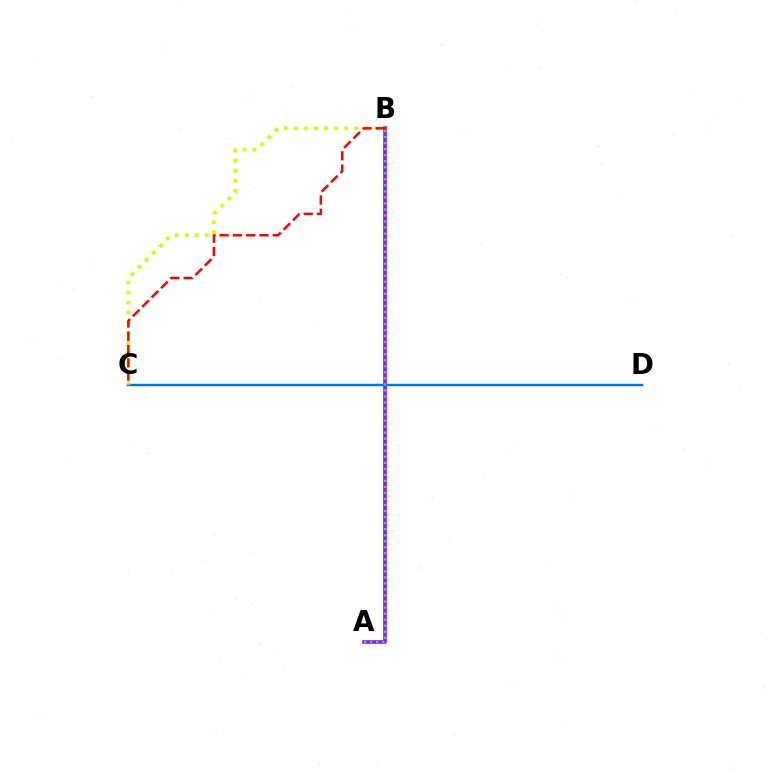{('A', 'B'): [{'color': '#b900ff', 'line_style': 'solid', 'thickness': 2.63}, {'color': '#00ff5c', 'line_style': 'dotted', 'thickness': 1.64}], ('C', 'D'): [{'color': '#0074ff', 'line_style': 'solid', 'thickness': 1.73}], ('B', 'C'): [{'color': '#d1ff00', 'line_style': 'dotted', 'thickness': 2.73}, {'color': '#ff0000', 'line_style': 'dashed', 'thickness': 1.8}]}